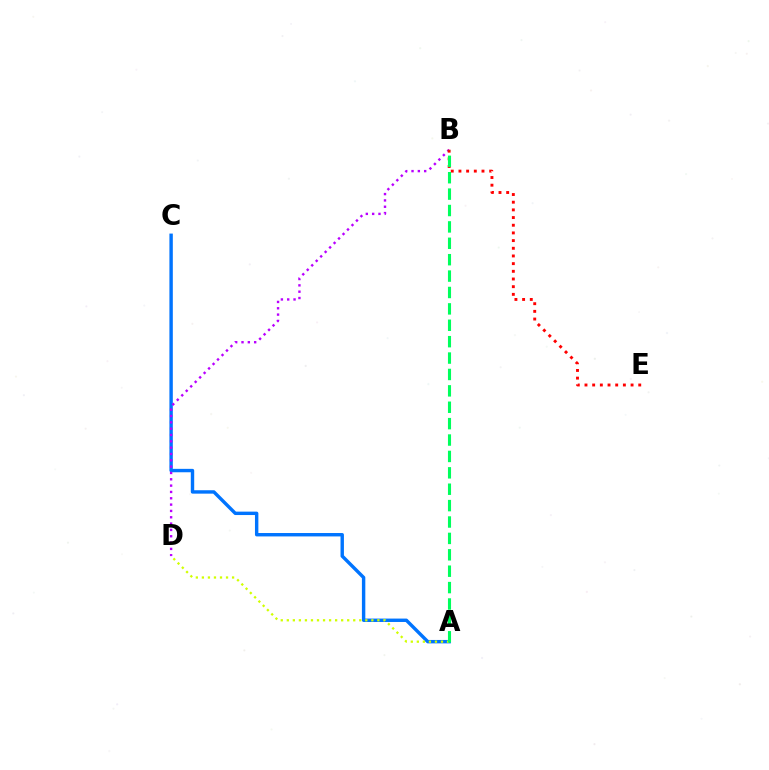{('A', 'C'): [{'color': '#0074ff', 'line_style': 'solid', 'thickness': 2.45}], ('A', 'D'): [{'color': '#d1ff00', 'line_style': 'dotted', 'thickness': 1.64}], ('B', 'D'): [{'color': '#b900ff', 'line_style': 'dotted', 'thickness': 1.72}], ('B', 'E'): [{'color': '#ff0000', 'line_style': 'dotted', 'thickness': 2.09}], ('A', 'B'): [{'color': '#00ff5c', 'line_style': 'dashed', 'thickness': 2.23}]}